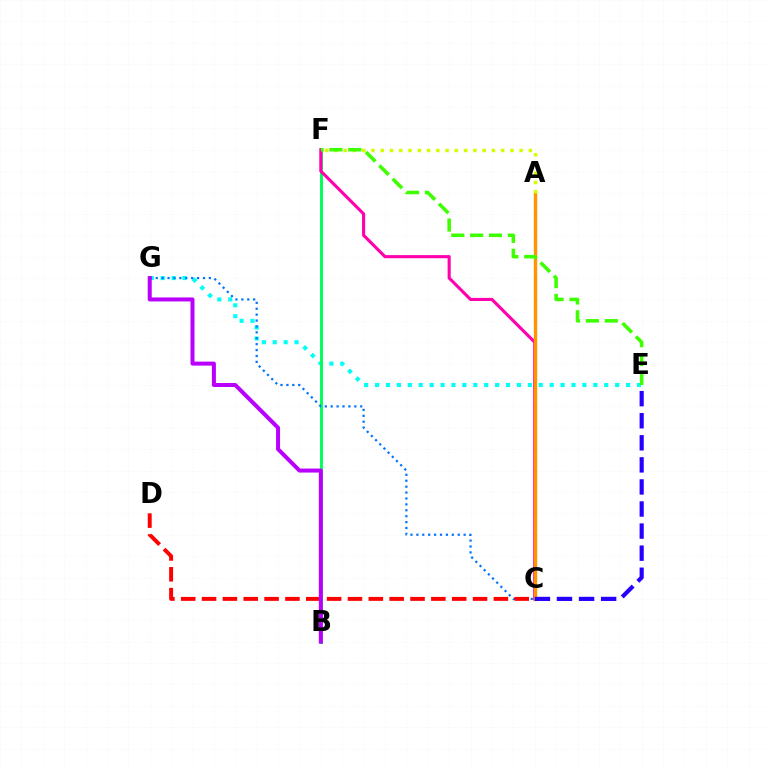{('E', 'G'): [{'color': '#00fff6', 'line_style': 'dotted', 'thickness': 2.97}], ('B', 'F'): [{'color': '#00ff5c', 'line_style': 'solid', 'thickness': 2.12}], ('C', 'F'): [{'color': '#ff00ac', 'line_style': 'solid', 'thickness': 2.24}], ('C', 'G'): [{'color': '#0074ff', 'line_style': 'dotted', 'thickness': 1.6}], ('A', 'C'): [{'color': '#ff9400', 'line_style': 'solid', 'thickness': 2.43}], ('A', 'F'): [{'color': '#d1ff00', 'line_style': 'dotted', 'thickness': 2.52}], ('C', 'E'): [{'color': '#2500ff', 'line_style': 'dashed', 'thickness': 3.0}], ('C', 'D'): [{'color': '#ff0000', 'line_style': 'dashed', 'thickness': 2.83}], ('E', 'F'): [{'color': '#3dff00', 'line_style': 'dashed', 'thickness': 2.56}], ('B', 'G'): [{'color': '#b900ff', 'line_style': 'solid', 'thickness': 2.88}]}